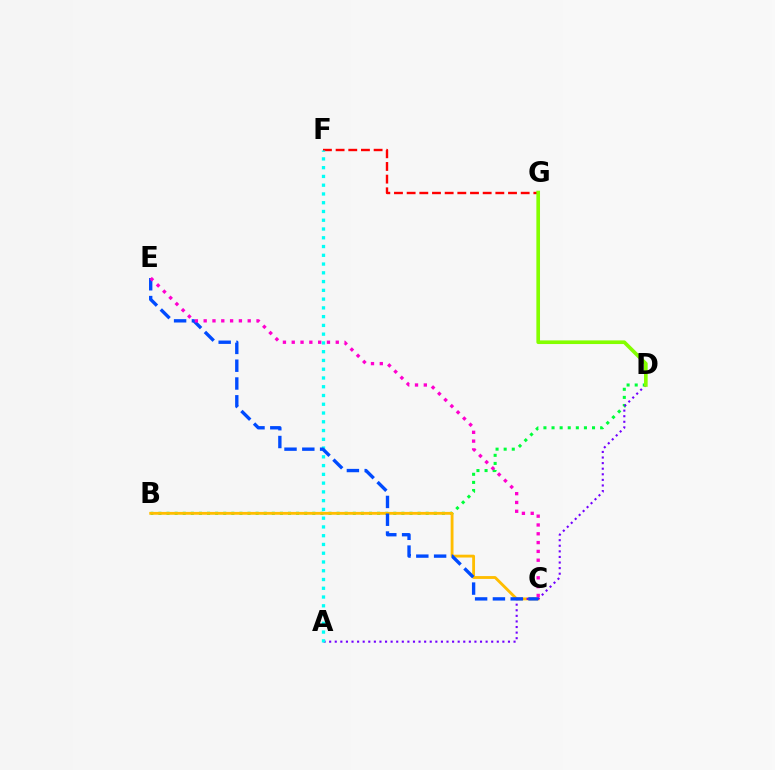{('B', 'D'): [{'color': '#00ff39', 'line_style': 'dotted', 'thickness': 2.2}], ('F', 'G'): [{'color': '#ff0000', 'line_style': 'dashed', 'thickness': 1.72}], ('B', 'C'): [{'color': '#ffbd00', 'line_style': 'solid', 'thickness': 2.04}], ('A', 'D'): [{'color': '#7200ff', 'line_style': 'dotted', 'thickness': 1.52}], ('A', 'F'): [{'color': '#00fff6', 'line_style': 'dotted', 'thickness': 2.38}], ('C', 'E'): [{'color': '#004bff', 'line_style': 'dashed', 'thickness': 2.42}, {'color': '#ff00cf', 'line_style': 'dotted', 'thickness': 2.39}], ('D', 'G'): [{'color': '#84ff00', 'line_style': 'solid', 'thickness': 2.62}]}